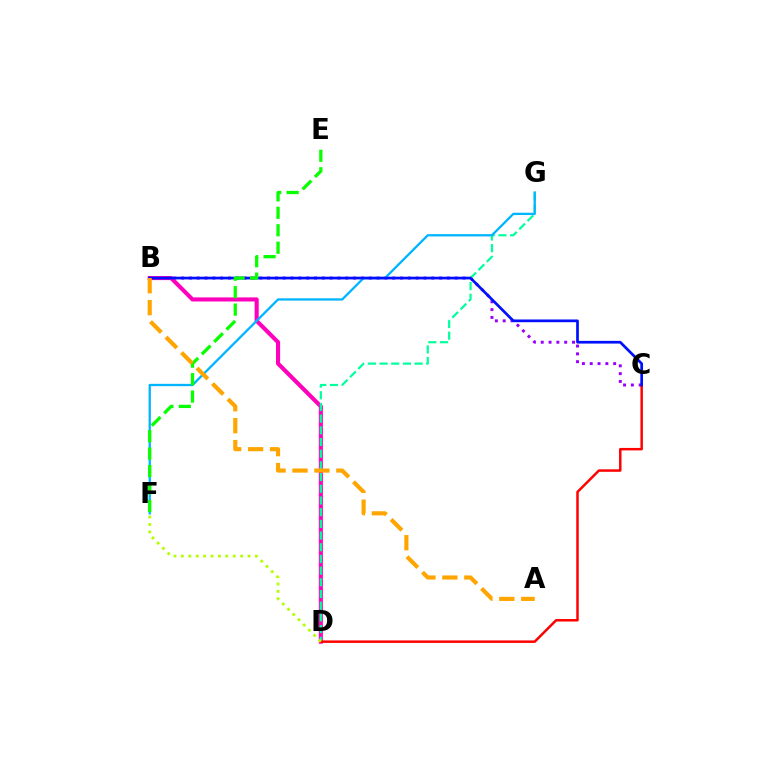{('B', 'C'): [{'color': '#9b00ff', 'line_style': 'dotted', 'thickness': 2.12}, {'color': '#0010ff', 'line_style': 'solid', 'thickness': 1.95}], ('B', 'D'): [{'color': '#ff00bd', 'line_style': 'solid', 'thickness': 2.96}], ('D', 'G'): [{'color': '#00ff9d', 'line_style': 'dashed', 'thickness': 1.59}], ('F', 'G'): [{'color': '#00b5ff', 'line_style': 'solid', 'thickness': 1.65}], ('C', 'D'): [{'color': '#ff0000', 'line_style': 'solid', 'thickness': 1.79}], ('E', 'F'): [{'color': '#08ff00', 'line_style': 'dashed', 'thickness': 2.37}], ('A', 'B'): [{'color': '#ffa500', 'line_style': 'dashed', 'thickness': 2.98}], ('D', 'F'): [{'color': '#b3ff00', 'line_style': 'dotted', 'thickness': 2.01}]}